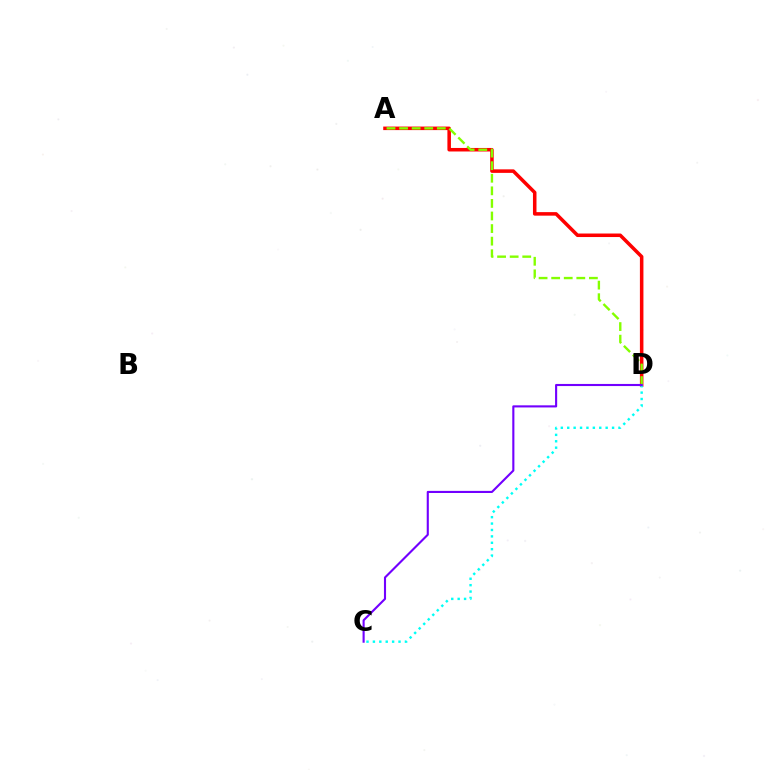{('A', 'D'): [{'color': '#ff0000', 'line_style': 'solid', 'thickness': 2.54}, {'color': '#84ff00', 'line_style': 'dashed', 'thickness': 1.71}], ('C', 'D'): [{'color': '#00fff6', 'line_style': 'dotted', 'thickness': 1.74}, {'color': '#7200ff', 'line_style': 'solid', 'thickness': 1.52}]}